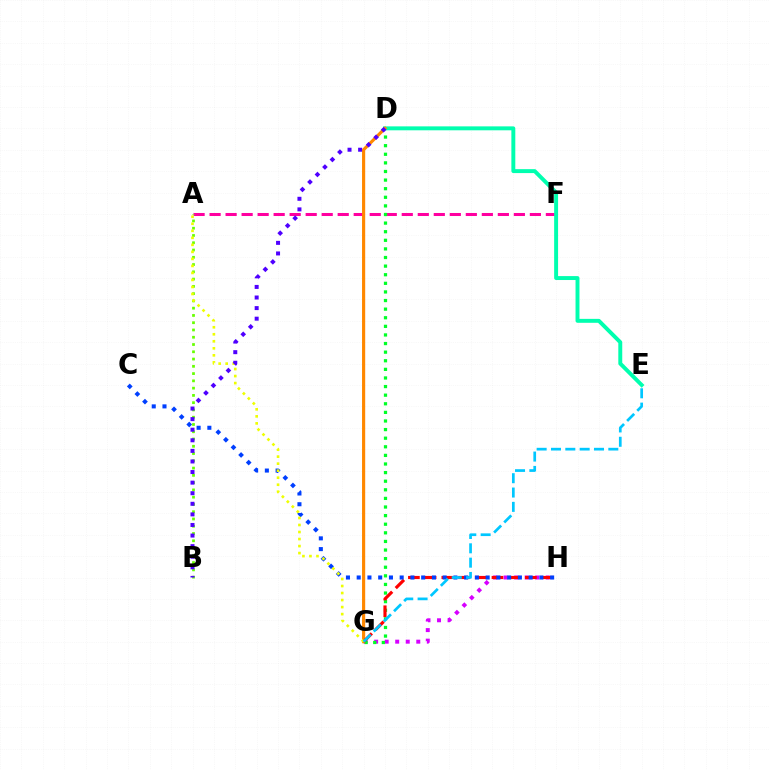{('A', 'F'): [{'color': '#ff00a0', 'line_style': 'dashed', 'thickness': 2.18}], ('G', 'H'): [{'color': '#d600ff', 'line_style': 'dotted', 'thickness': 2.86}, {'color': '#ff0000', 'line_style': 'dashed', 'thickness': 2.27}], ('D', 'G'): [{'color': '#00ff27', 'line_style': 'dotted', 'thickness': 2.34}, {'color': '#ff8800', 'line_style': 'solid', 'thickness': 2.27}], ('D', 'E'): [{'color': '#00ffaf', 'line_style': 'solid', 'thickness': 2.83}], ('A', 'B'): [{'color': '#66ff00', 'line_style': 'dotted', 'thickness': 1.98}], ('C', 'H'): [{'color': '#003fff', 'line_style': 'dotted', 'thickness': 2.92}], ('A', 'G'): [{'color': '#eeff00', 'line_style': 'dotted', 'thickness': 1.91}], ('B', 'D'): [{'color': '#4f00ff', 'line_style': 'dotted', 'thickness': 2.88}], ('E', 'G'): [{'color': '#00c7ff', 'line_style': 'dashed', 'thickness': 1.95}]}